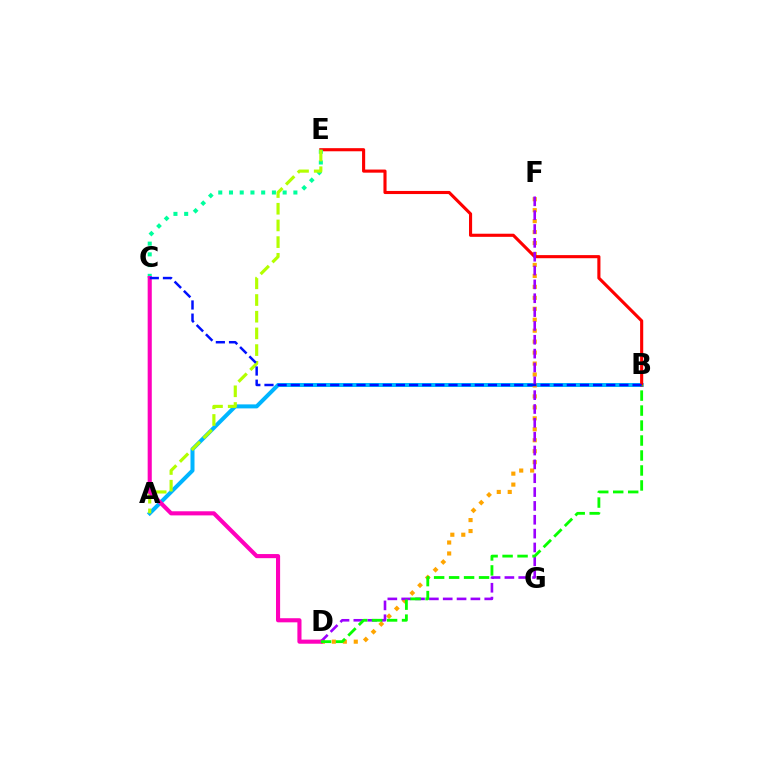{('A', 'B'): [{'color': '#00b5ff', 'line_style': 'solid', 'thickness': 2.88}], ('D', 'F'): [{'color': '#ffa500', 'line_style': 'dotted', 'thickness': 2.98}, {'color': '#9b00ff', 'line_style': 'dashed', 'thickness': 1.88}], ('B', 'E'): [{'color': '#ff0000', 'line_style': 'solid', 'thickness': 2.24}], ('C', 'E'): [{'color': '#00ff9d', 'line_style': 'dotted', 'thickness': 2.92}], ('A', 'E'): [{'color': '#b3ff00', 'line_style': 'dashed', 'thickness': 2.27}], ('C', 'D'): [{'color': '#ff00bd', 'line_style': 'solid', 'thickness': 2.96}], ('B', 'D'): [{'color': '#08ff00', 'line_style': 'dashed', 'thickness': 2.03}], ('B', 'C'): [{'color': '#0010ff', 'line_style': 'dashed', 'thickness': 1.79}]}